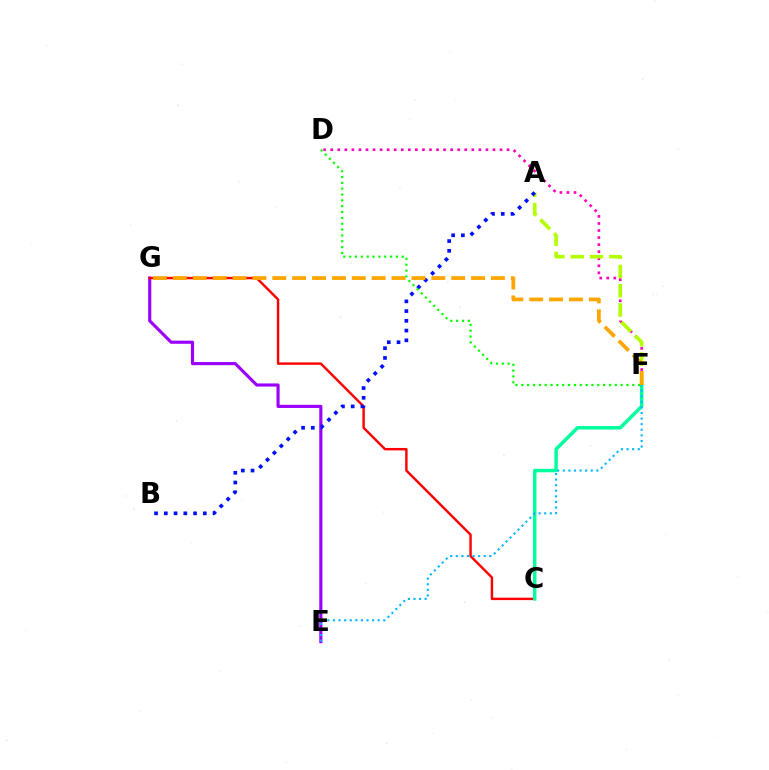{('E', 'G'): [{'color': '#9b00ff', 'line_style': 'solid', 'thickness': 2.26}], ('D', 'F'): [{'color': '#ff00bd', 'line_style': 'dotted', 'thickness': 1.92}, {'color': '#08ff00', 'line_style': 'dotted', 'thickness': 1.59}], ('C', 'G'): [{'color': '#ff0000', 'line_style': 'solid', 'thickness': 1.74}], ('C', 'F'): [{'color': '#00ff9d', 'line_style': 'solid', 'thickness': 2.5}], ('A', 'F'): [{'color': '#b3ff00', 'line_style': 'dashed', 'thickness': 2.62}], ('A', 'B'): [{'color': '#0010ff', 'line_style': 'dotted', 'thickness': 2.65}], ('F', 'G'): [{'color': '#ffa500', 'line_style': 'dashed', 'thickness': 2.7}], ('E', 'F'): [{'color': '#00b5ff', 'line_style': 'dotted', 'thickness': 1.52}]}